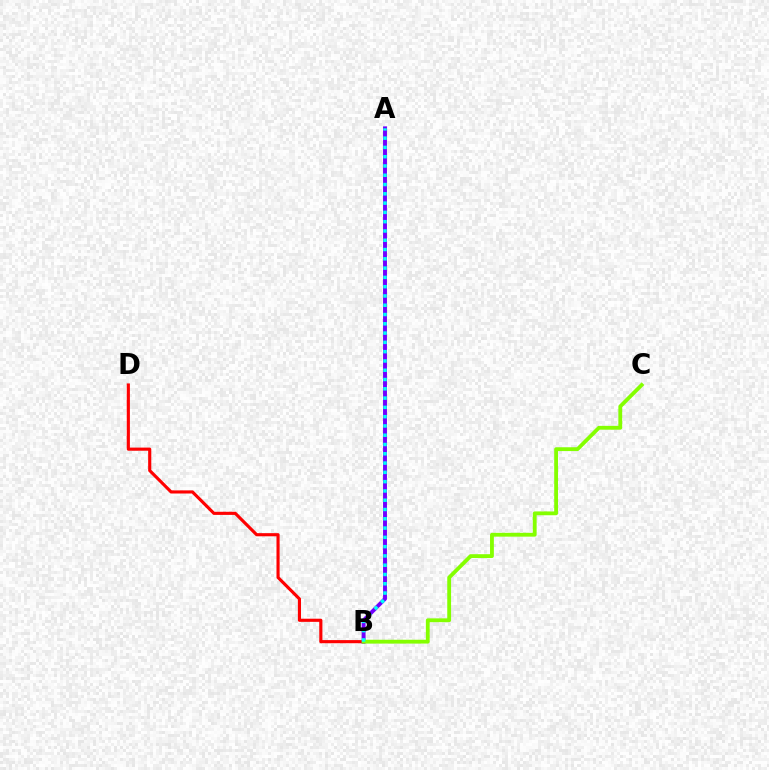{('B', 'D'): [{'color': '#ff0000', 'line_style': 'solid', 'thickness': 2.26}], ('A', 'B'): [{'color': '#7200ff', 'line_style': 'solid', 'thickness': 2.81}, {'color': '#00fff6', 'line_style': 'dotted', 'thickness': 2.52}], ('B', 'C'): [{'color': '#84ff00', 'line_style': 'solid', 'thickness': 2.75}]}